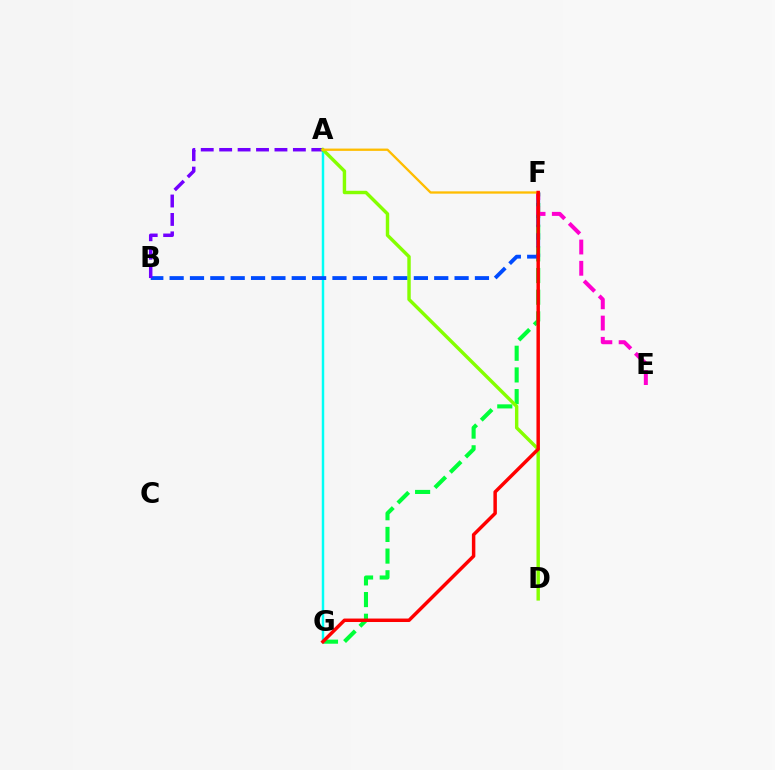{('F', 'G'): [{'color': '#00ff39', 'line_style': 'dashed', 'thickness': 2.94}, {'color': '#ff0000', 'line_style': 'solid', 'thickness': 2.5}], ('A', 'G'): [{'color': '#00fff6', 'line_style': 'solid', 'thickness': 1.78}], ('B', 'F'): [{'color': '#004bff', 'line_style': 'dashed', 'thickness': 2.77}], ('E', 'F'): [{'color': '#ff00cf', 'line_style': 'dashed', 'thickness': 2.89}], ('A', 'B'): [{'color': '#7200ff', 'line_style': 'dashed', 'thickness': 2.5}], ('A', 'D'): [{'color': '#84ff00', 'line_style': 'solid', 'thickness': 2.46}], ('A', 'F'): [{'color': '#ffbd00', 'line_style': 'solid', 'thickness': 1.66}]}